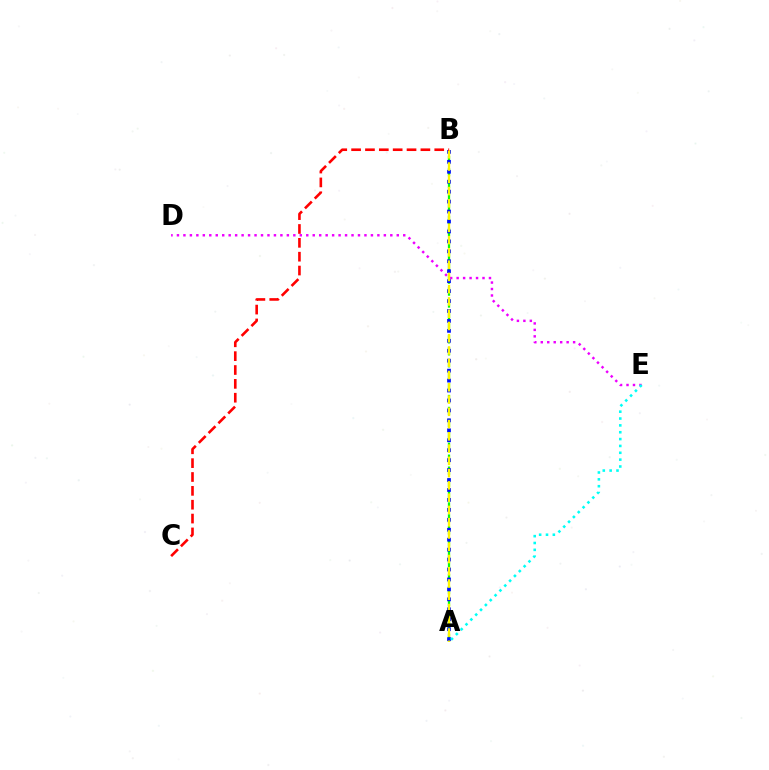{('A', 'B'): [{'color': '#08ff00', 'line_style': 'dashed', 'thickness': 1.62}, {'color': '#0010ff', 'line_style': 'dotted', 'thickness': 2.7}, {'color': '#fcf500', 'line_style': 'dashed', 'thickness': 1.67}], ('D', 'E'): [{'color': '#ee00ff', 'line_style': 'dotted', 'thickness': 1.76}], ('B', 'C'): [{'color': '#ff0000', 'line_style': 'dashed', 'thickness': 1.88}], ('A', 'E'): [{'color': '#00fff6', 'line_style': 'dotted', 'thickness': 1.86}]}